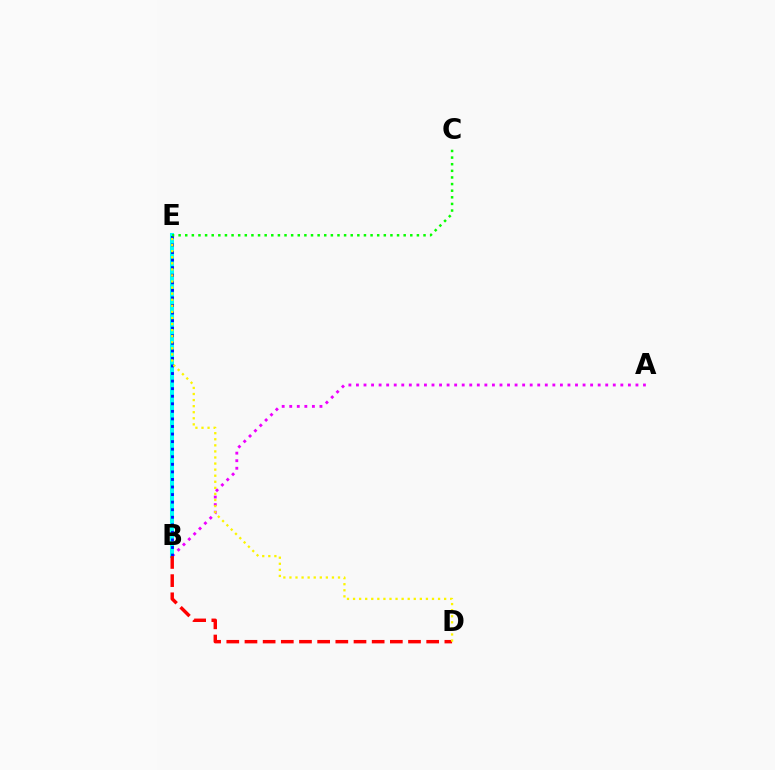{('A', 'B'): [{'color': '#ee00ff', 'line_style': 'dotted', 'thickness': 2.05}], ('B', 'E'): [{'color': '#00fff6', 'line_style': 'solid', 'thickness': 2.91}, {'color': '#0010ff', 'line_style': 'dotted', 'thickness': 2.06}], ('B', 'D'): [{'color': '#ff0000', 'line_style': 'dashed', 'thickness': 2.47}], ('D', 'E'): [{'color': '#fcf500', 'line_style': 'dotted', 'thickness': 1.65}], ('C', 'E'): [{'color': '#08ff00', 'line_style': 'dotted', 'thickness': 1.8}]}